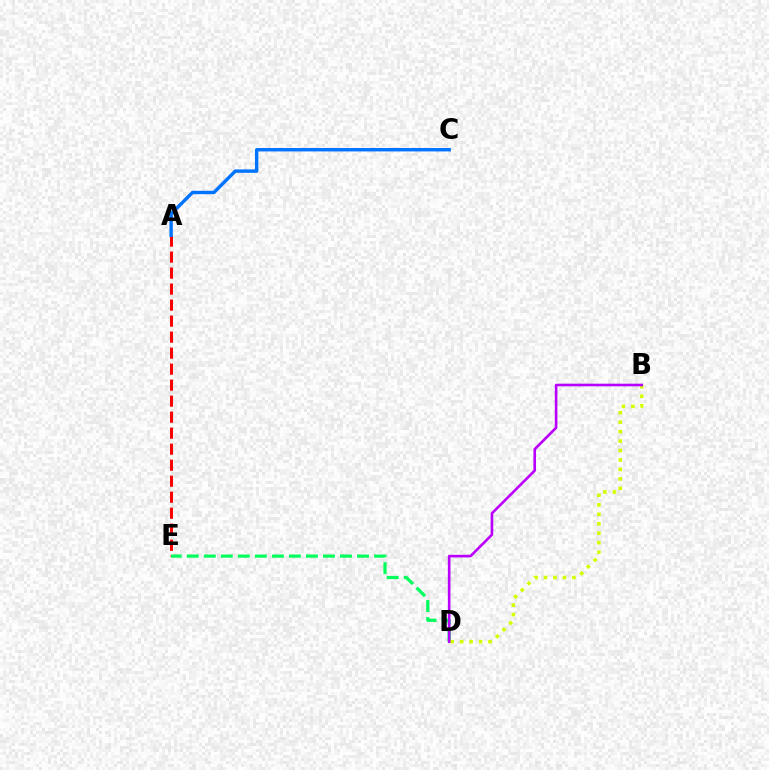{('A', 'E'): [{'color': '#ff0000', 'line_style': 'dashed', 'thickness': 2.17}], ('D', 'E'): [{'color': '#00ff5c', 'line_style': 'dashed', 'thickness': 2.31}], ('B', 'D'): [{'color': '#d1ff00', 'line_style': 'dotted', 'thickness': 2.57}, {'color': '#b900ff', 'line_style': 'solid', 'thickness': 1.89}], ('A', 'C'): [{'color': '#0074ff', 'line_style': 'solid', 'thickness': 2.45}]}